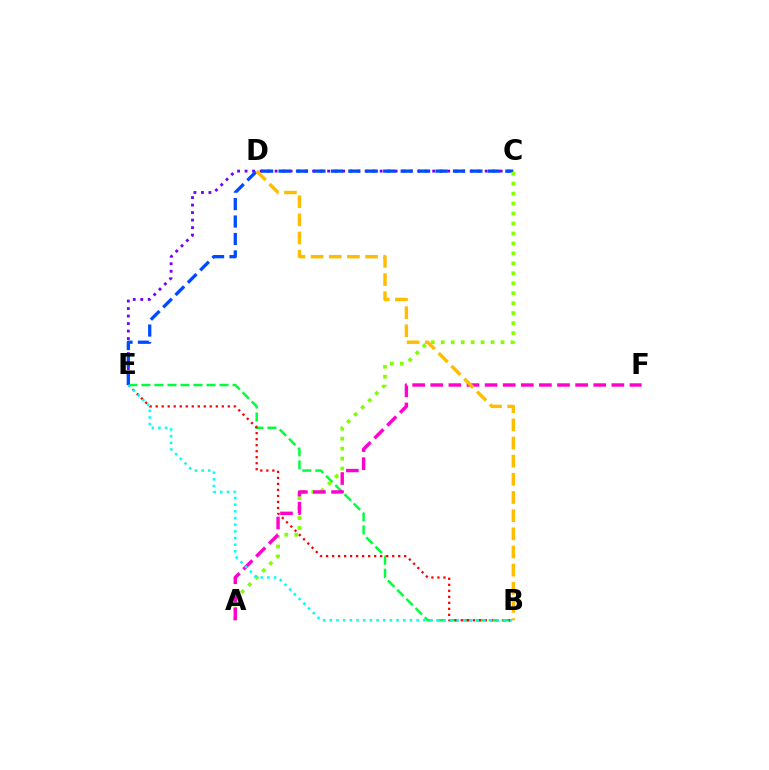{('B', 'E'): [{'color': '#00ff39', 'line_style': 'dashed', 'thickness': 1.77}, {'color': '#ff0000', 'line_style': 'dotted', 'thickness': 1.63}, {'color': '#00fff6', 'line_style': 'dotted', 'thickness': 1.81}], ('C', 'E'): [{'color': '#7200ff', 'line_style': 'dotted', 'thickness': 2.04}, {'color': '#004bff', 'line_style': 'dashed', 'thickness': 2.37}], ('A', 'C'): [{'color': '#84ff00', 'line_style': 'dotted', 'thickness': 2.71}], ('A', 'F'): [{'color': '#ff00cf', 'line_style': 'dashed', 'thickness': 2.46}], ('B', 'D'): [{'color': '#ffbd00', 'line_style': 'dashed', 'thickness': 2.47}]}